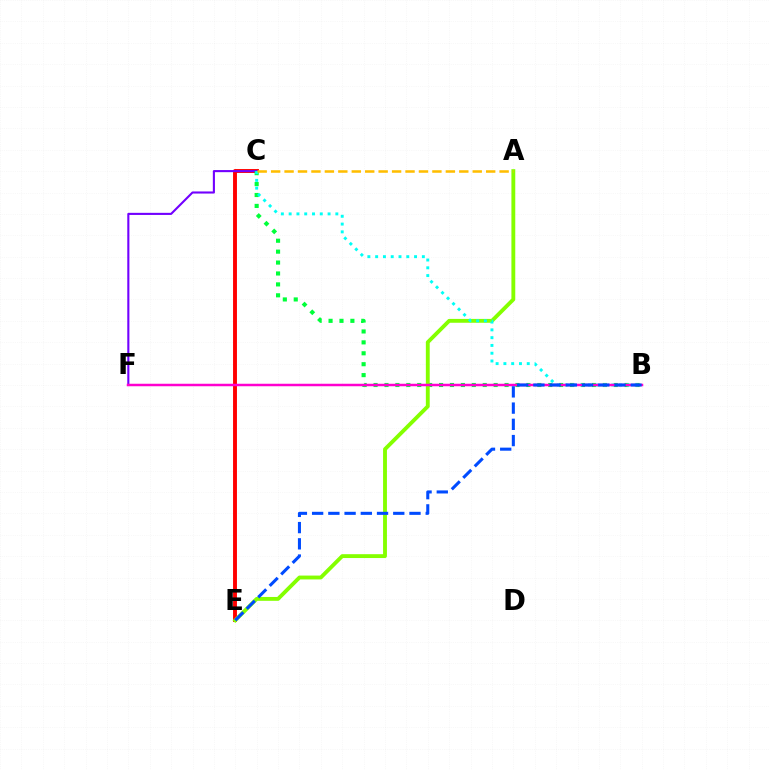{('C', 'E'): [{'color': '#ff0000', 'line_style': 'solid', 'thickness': 2.81}], ('C', 'F'): [{'color': '#7200ff', 'line_style': 'solid', 'thickness': 1.51}], ('B', 'C'): [{'color': '#00ff39', 'line_style': 'dotted', 'thickness': 2.97}, {'color': '#00fff6', 'line_style': 'dotted', 'thickness': 2.11}], ('A', 'E'): [{'color': '#84ff00', 'line_style': 'solid', 'thickness': 2.78}], ('B', 'F'): [{'color': '#ff00cf', 'line_style': 'solid', 'thickness': 1.8}], ('B', 'E'): [{'color': '#004bff', 'line_style': 'dashed', 'thickness': 2.2}], ('A', 'C'): [{'color': '#ffbd00', 'line_style': 'dashed', 'thickness': 1.83}]}